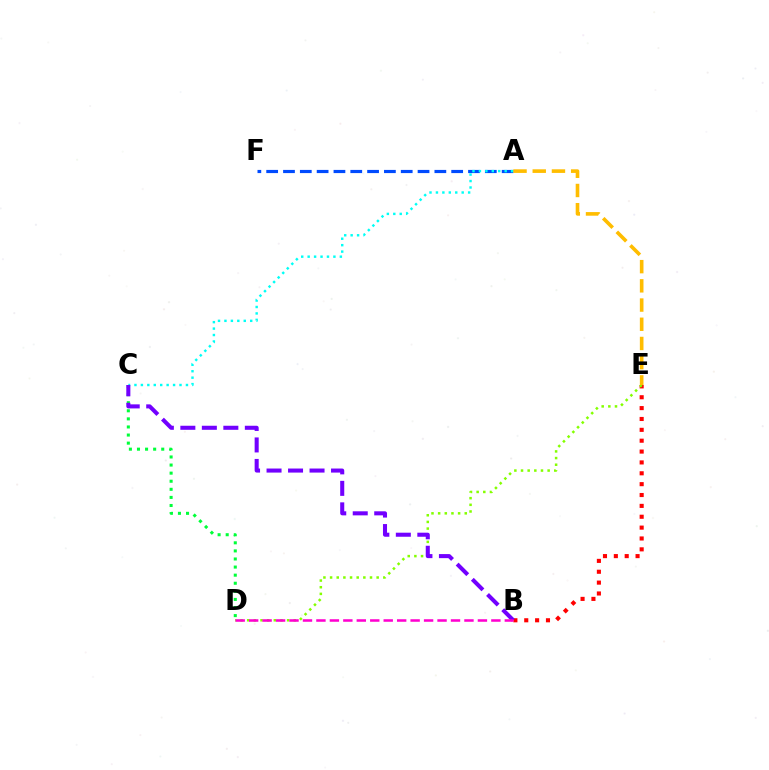{('B', 'E'): [{'color': '#ff0000', 'line_style': 'dotted', 'thickness': 2.95}], ('A', 'F'): [{'color': '#004bff', 'line_style': 'dashed', 'thickness': 2.28}], ('A', 'C'): [{'color': '#00fff6', 'line_style': 'dotted', 'thickness': 1.75}], ('C', 'D'): [{'color': '#00ff39', 'line_style': 'dotted', 'thickness': 2.2}], ('D', 'E'): [{'color': '#84ff00', 'line_style': 'dotted', 'thickness': 1.81}], ('B', 'C'): [{'color': '#7200ff', 'line_style': 'dashed', 'thickness': 2.92}], ('A', 'E'): [{'color': '#ffbd00', 'line_style': 'dashed', 'thickness': 2.61}], ('B', 'D'): [{'color': '#ff00cf', 'line_style': 'dashed', 'thickness': 1.83}]}